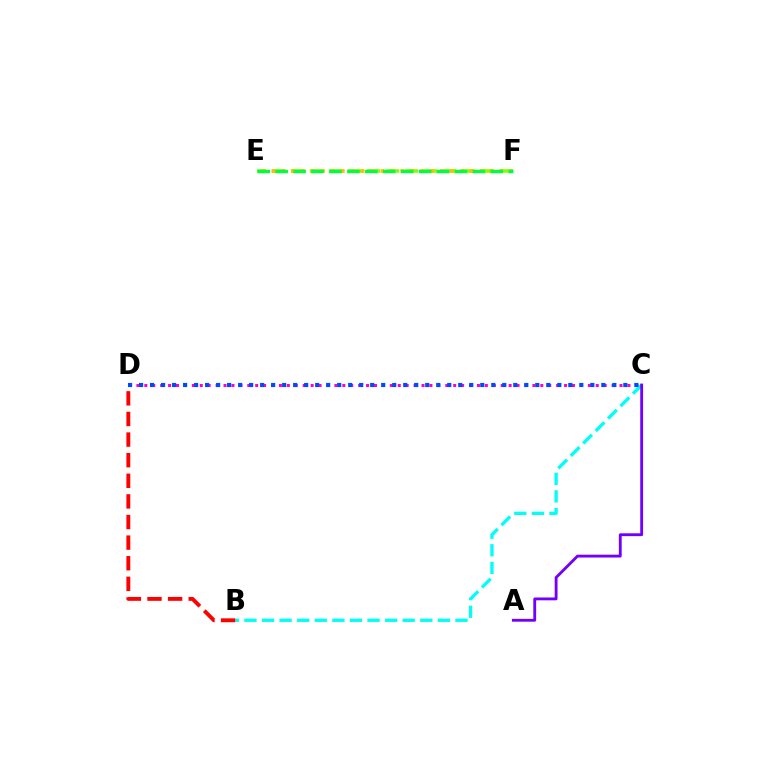{('C', 'D'): [{'color': '#ff00cf', 'line_style': 'dotted', 'thickness': 2.15}, {'color': '#004bff', 'line_style': 'dotted', 'thickness': 2.99}], ('B', 'C'): [{'color': '#00fff6', 'line_style': 'dashed', 'thickness': 2.39}], ('E', 'F'): [{'color': '#84ff00', 'line_style': 'dashed', 'thickness': 2.58}, {'color': '#ffbd00', 'line_style': 'dotted', 'thickness': 2.69}, {'color': '#00ff39', 'line_style': 'dashed', 'thickness': 2.44}], ('B', 'D'): [{'color': '#ff0000', 'line_style': 'dashed', 'thickness': 2.8}], ('A', 'C'): [{'color': '#7200ff', 'line_style': 'solid', 'thickness': 2.05}]}